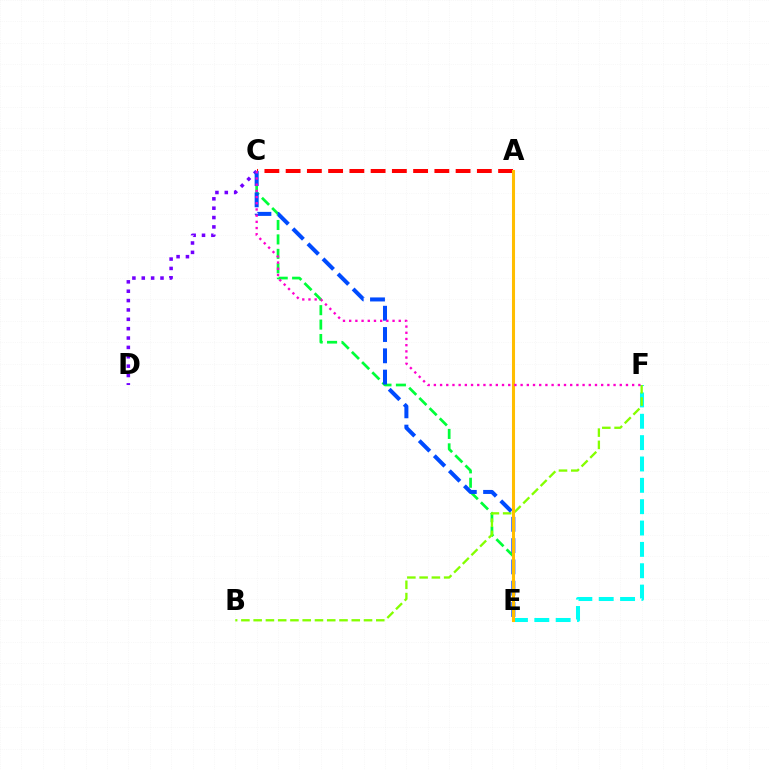{('E', 'F'): [{'color': '#00fff6', 'line_style': 'dashed', 'thickness': 2.9}], ('C', 'E'): [{'color': '#00ff39', 'line_style': 'dashed', 'thickness': 1.96}, {'color': '#004bff', 'line_style': 'dashed', 'thickness': 2.89}], ('A', 'C'): [{'color': '#ff0000', 'line_style': 'dashed', 'thickness': 2.89}], ('B', 'F'): [{'color': '#84ff00', 'line_style': 'dashed', 'thickness': 1.67}], ('C', 'D'): [{'color': '#7200ff', 'line_style': 'dotted', 'thickness': 2.54}], ('A', 'E'): [{'color': '#ffbd00', 'line_style': 'solid', 'thickness': 2.21}], ('C', 'F'): [{'color': '#ff00cf', 'line_style': 'dotted', 'thickness': 1.68}]}